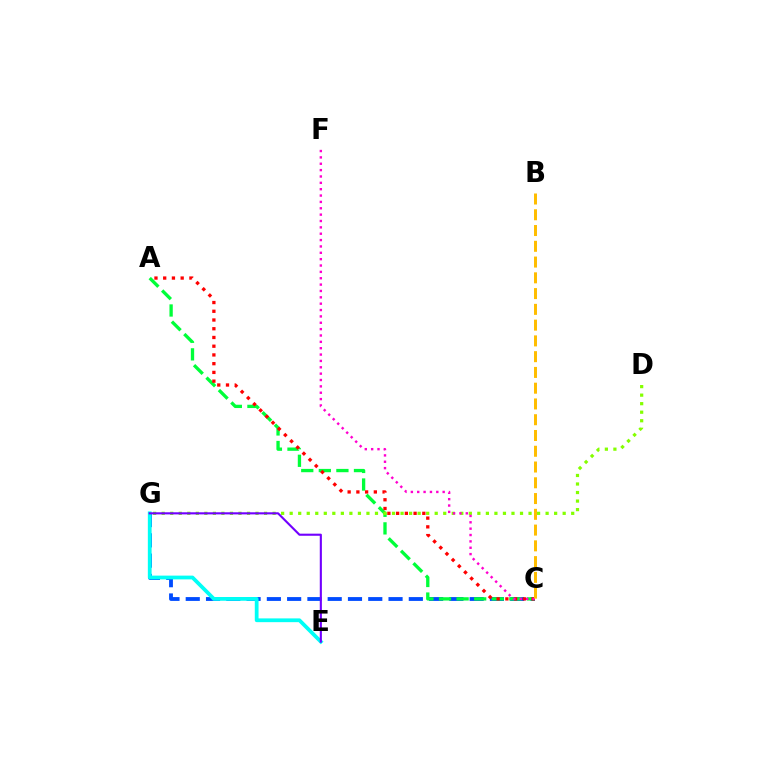{('C', 'G'): [{'color': '#004bff', 'line_style': 'dashed', 'thickness': 2.75}], ('A', 'C'): [{'color': '#00ff39', 'line_style': 'dashed', 'thickness': 2.39}, {'color': '#ff0000', 'line_style': 'dotted', 'thickness': 2.37}], ('E', 'G'): [{'color': '#00fff6', 'line_style': 'solid', 'thickness': 2.71}, {'color': '#7200ff', 'line_style': 'solid', 'thickness': 1.52}], ('D', 'G'): [{'color': '#84ff00', 'line_style': 'dotted', 'thickness': 2.32}], ('C', 'F'): [{'color': '#ff00cf', 'line_style': 'dotted', 'thickness': 1.73}], ('B', 'C'): [{'color': '#ffbd00', 'line_style': 'dashed', 'thickness': 2.14}]}